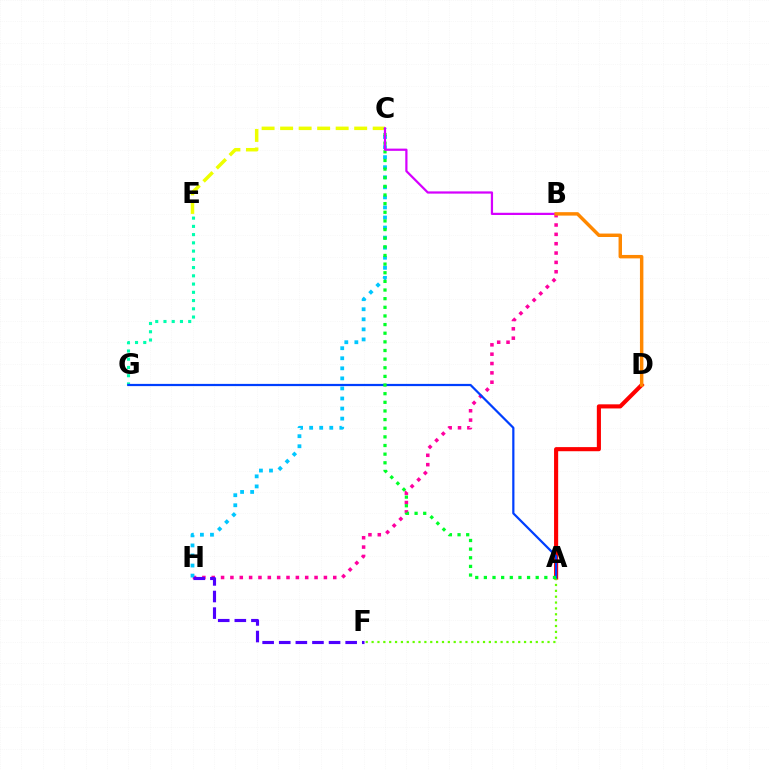{('C', 'E'): [{'color': '#eeff00', 'line_style': 'dashed', 'thickness': 2.52}], ('E', 'G'): [{'color': '#00ffaf', 'line_style': 'dotted', 'thickness': 2.24}], ('B', 'H'): [{'color': '#ff00a0', 'line_style': 'dotted', 'thickness': 2.54}], ('A', 'D'): [{'color': '#ff0000', 'line_style': 'solid', 'thickness': 2.96}], ('A', 'F'): [{'color': '#66ff00', 'line_style': 'dotted', 'thickness': 1.59}], ('C', 'H'): [{'color': '#00c7ff', 'line_style': 'dotted', 'thickness': 2.73}], ('A', 'G'): [{'color': '#003fff', 'line_style': 'solid', 'thickness': 1.6}], ('F', 'H'): [{'color': '#4f00ff', 'line_style': 'dashed', 'thickness': 2.26}], ('A', 'C'): [{'color': '#00ff27', 'line_style': 'dotted', 'thickness': 2.35}], ('B', 'C'): [{'color': '#d600ff', 'line_style': 'solid', 'thickness': 1.6}], ('B', 'D'): [{'color': '#ff8800', 'line_style': 'solid', 'thickness': 2.48}]}